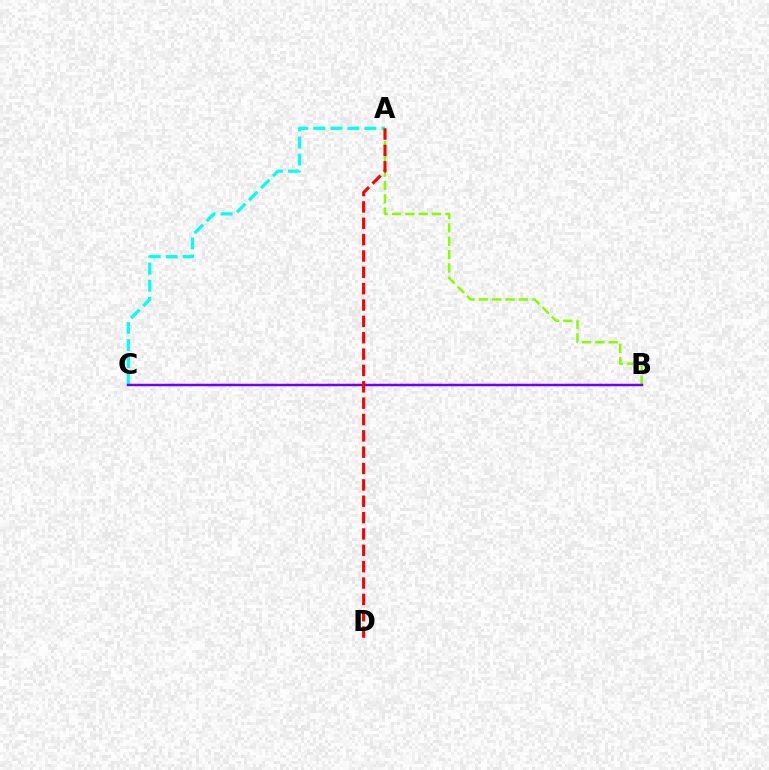{('A', 'B'): [{'color': '#84ff00', 'line_style': 'dashed', 'thickness': 1.81}], ('A', 'C'): [{'color': '#00fff6', 'line_style': 'dashed', 'thickness': 2.31}], ('B', 'C'): [{'color': '#7200ff', 'line_style': 'solid', 'thickness': 1.79}], ('A', 'D'): [{'color': '#ff0000', 'line_style': 'dashed', 'thickness': 2.22}]}